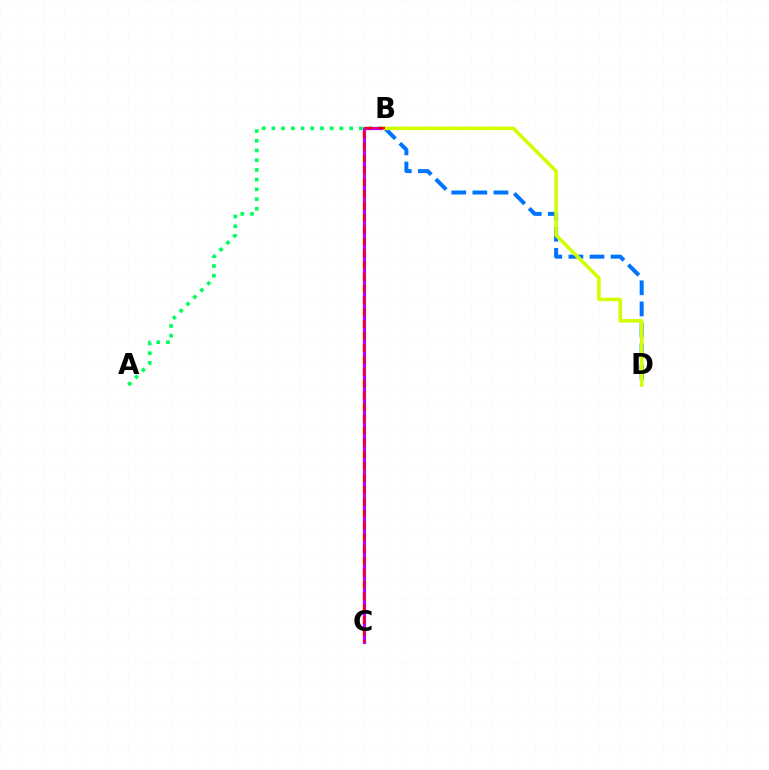{('A', 'B'): [{'color': '#00ff5c', 'line_style': 'dotted', 'thickness': 2.64}], ('B', 'D'): [{'color': '#0074ff', 'line_style': 'dashed', 'thickness': 2.87}, {'color': '#d1ff00', 'line_style': 'solid', 'thickness': 2.55}], ('B', 'C'): [{'color': '#b900ff', 'line_style': 'solid', 'thickness': 2.27}, {'color': '#ff0000', 'line_style': 'dashed', 'thickness': 1.61}]}